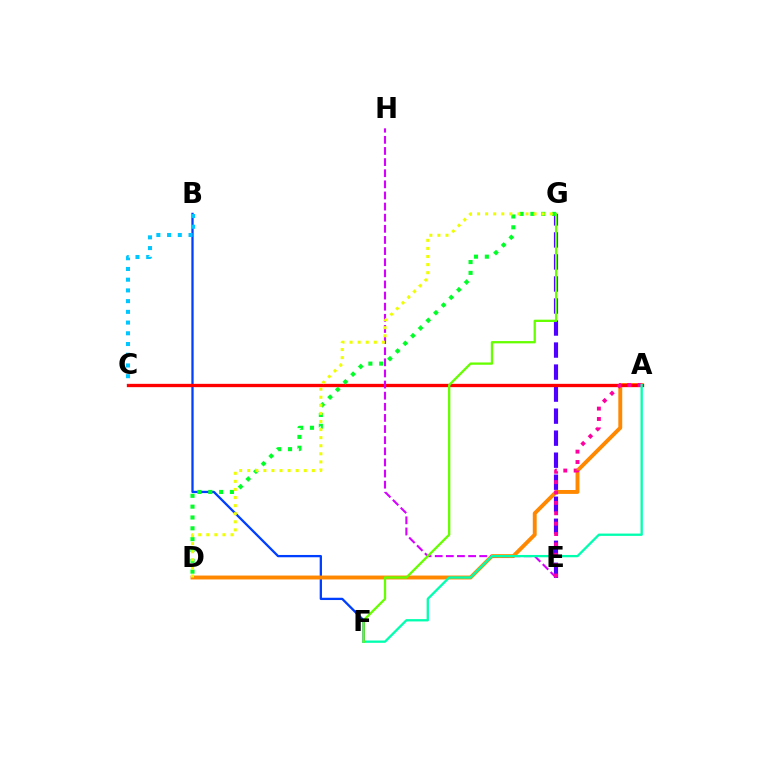{('B', 'F'): [{'color': '#003fff', 'line_style': 'solid', 'thickness': 1.65}], ('A', 'D'): [{'color': '#ff8800', 'line_style': 'solid', 'thickness': 2.81}], ('E', 'G'): [{'color': '#4f00ff', 'line_style': 'dashed', 'thickness': 2.99}], ('A', 'C'): [{'color': '#ff0000', 'line_style': 'solid', 'thickness': 2.39}], ('E', 'H'): [{'color': '#d600ff', 'line_style': 'dashed', 'thickness': 1.51}], ('A', 'E'): [{'color': '#ff00a0', 'line_style': 'dotted', 'thickness': 2.82}], ('B', 'C'): [{'color': '#00c7ff', 'line_style': 'dotted', 'thickness': 2.91}], ('A', 'F'): [{'color': '#00ffaf', 'line_style': 'solid', 'thickness': 1.66}], ('D', 'G'): [{'color': '#00ff27', 'line_style': 'dotted', 'thickness': 2.94}, {'color': '#eeff00', 'line_style': 'dotted', 'thickness': 2.2}], ('F', 'G'): [{'color': '#66ff00', 'line_style': 'solid', 'thickness': 1.66}]}